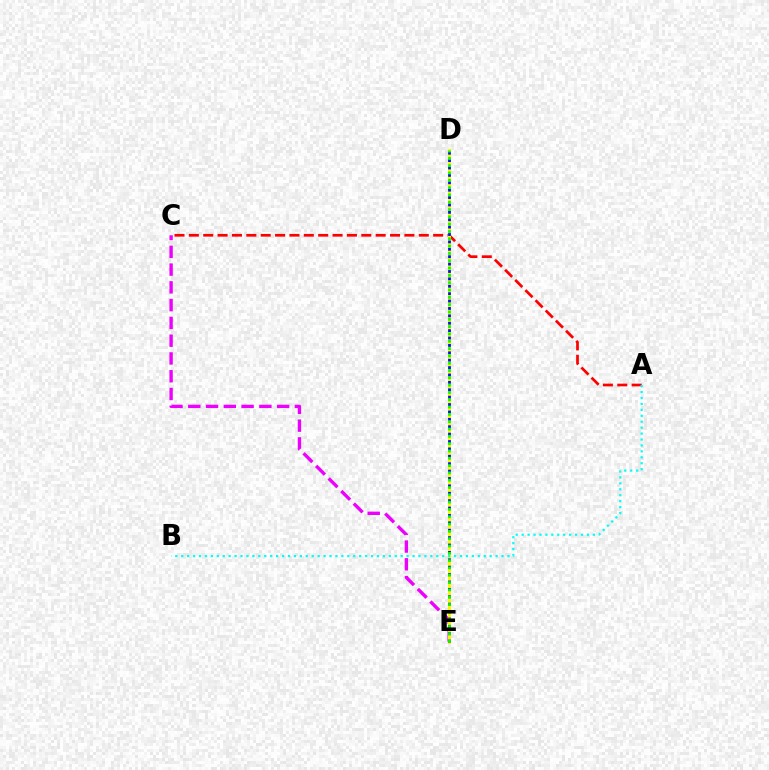{('A', 'C'): [{'color': '#ff0000', 'line_style': 'dashed', 'thickness': 1.95}], ('C', 'E'): [{'color': '#ee00ff', 'line_style': 'dashed', 'thickness': 2.41}], ('D', 'E'): [{'color': '#fcf500', 'line_style': 'solid', 'thickness': 2.13}, {'color': '#0010ff', 'line_style': 'dotted', 'thickness': 2.01}, {'color': '#08ff00', 'line_style': 'dotted', 'thickness': 1.99}], ('A', 'B'): [{'color': '#00fff6', 'line_style': 'dotted', 'thickness': 1.61}]}